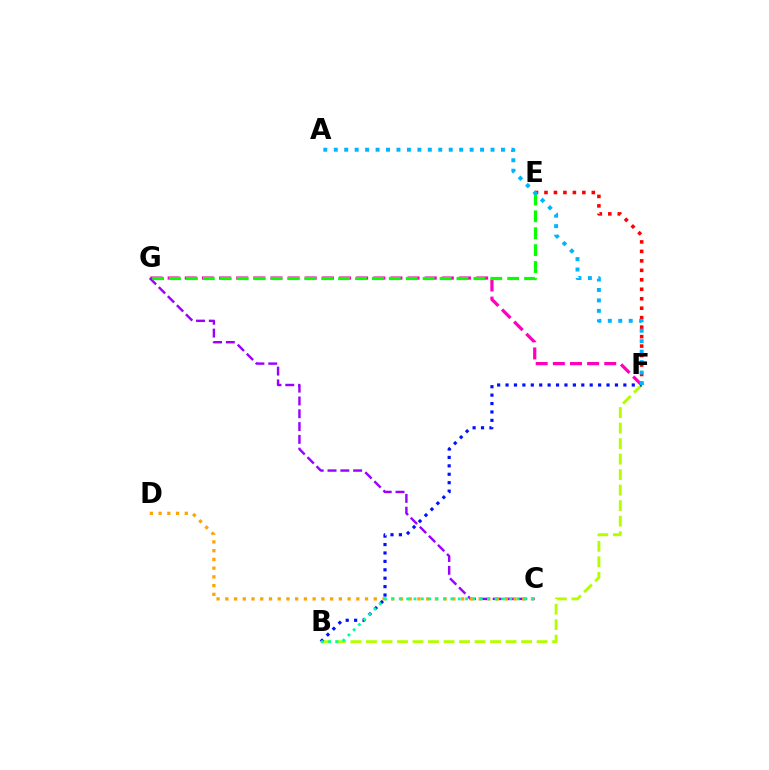{('F', 'G'): [{'color': '#ff00bd', 'line_style': 'dashed', 'thickness': 2.33}], ('E', 'F'): [{'color': '#ff0000', 'line_style': 'dotted', 'thickness': 2.57}], ('C', 'G'): [{'color': '#9b00ff', 'line_style': 'dashed', 'thickness': 1.74}], ('C', 'D'): [{'color': '#ffa500', 'line_style': 'dotted', 'thickness': 2.37}], ('E', 'G'): [{'color': '#08ff00', 'line_style': 'dashed', 'thickness': 2.3}], ('B', 'F'): [{'color': '#b3ff00', 'line_style': 'dashed', 'thickness': 2.11}, {'color': '#0010ff', 'line_style': 'dotted', 'thickness': 2.29}], ('B', 'C'): [{'color': '#00ff9d', 'line_style': 'dotted', 'thickness': 2.0}], ('A', 'F'): [{'color': '#00b5ff', 'line_style': 'dotted', 'thickness': 2.84}]}